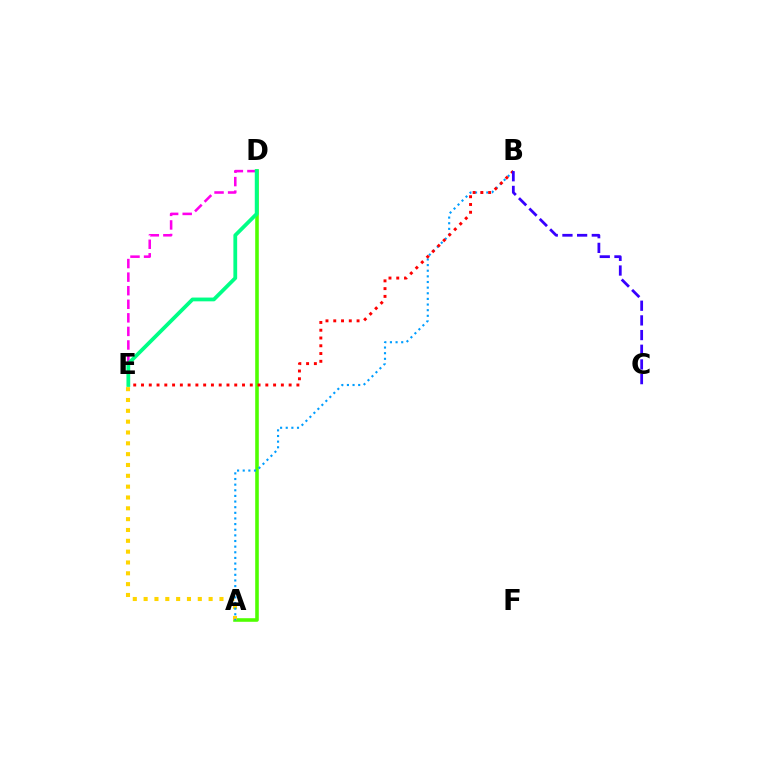{('A', 'D'): [{'color': '#4fff00', 'line_style': 'solid', 'thickness': 2.58}], ('A', 'E'): [{'color': '#ffd500', 'line_style': 'dotted', 'thickness': 2.94}], ('A', 'B'): [{'color': '#009eff', 'line_style': 'dotted', 'thickness': 1.53}], ('B', 'E'): [{'color': '#ff0000', 'line_style': 'dotted', 'thickness': 2.11}], ('D', 'E'): [{'color': '#ff00ed', 'line_style': 'dashed', 'thickness': 1.84}, {'color': '#00ff86', 'line_style': 'solid', 'thickness': 2.72}], ('B', 'C'): [{'color': '#3700ff', 'line_style': 'dashed', 'thickness': 1.99}]}